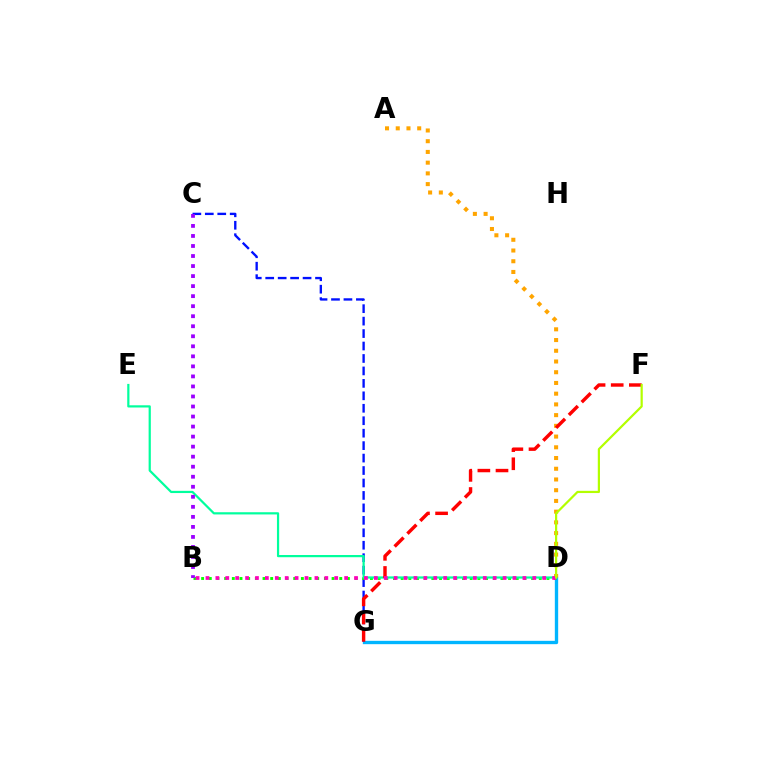{('D', 'G'): [{'color': '#00b5ff', 'line_style': 'solid', 'thickness': 2.41}], ('C', 'G'): [{'color': '#0010ff', 'line_style': 'dashed', 'thickness': 1.69}], ('B', 'D'): [{'color': '#08ff00', 'line_style': 'dotted', 'thickness': 2.08}, {'color': '#ff00bd', 'line_style': 'dotted', 'thickness': 2.69}], ('A', 'D'): [{'color': '#ffa500', 'line_style': 'dotted', 'thickness': 2.91}], ('D', 'E'): [{'color': '#00ff9d', 'line_style': 'solid', 'thickness': 1.59}], ('F', 'G'): [{'color': '#ff0000', 'line_style': 'dashed', 'thickness': 2.46}], ('B', 'C'): [{'color': '#9b00ff', 'line_style': 'dotted', 'thickness': 2.73}], ('D', 'F'): [{'color': '#b3ff00', 'line_style': 'solid', 'thickness': 1.6}]}